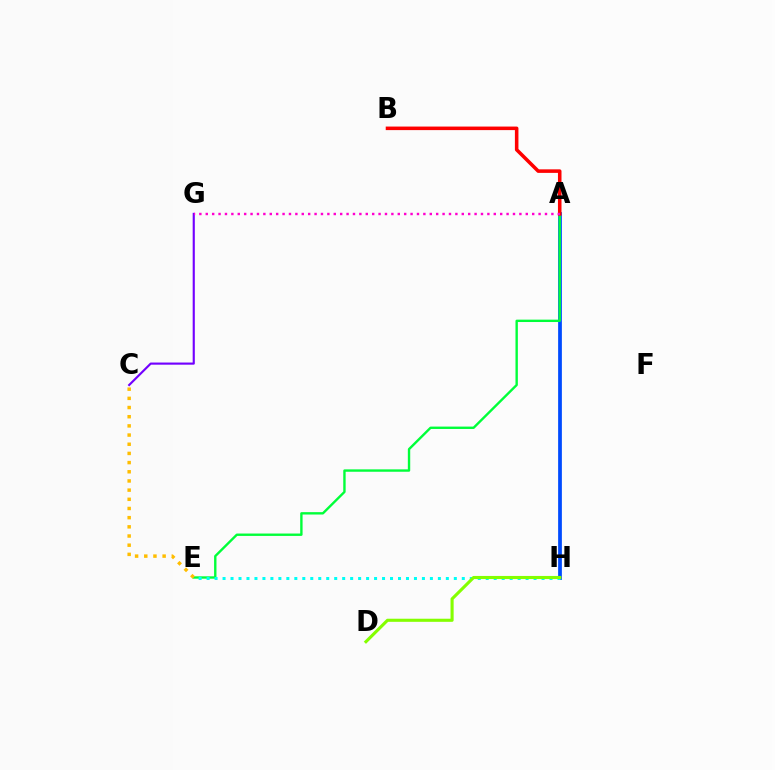{('C', 'G'): [{'color': '#7200ff', 'line_style': 'solid', 'thickness': 1.54}], ('A', 'H'): [{'color': '#004bff', 'line_style': 'solid', 'thickness': 2.7}], ('A', 'E'): [{'color': '#00ff39', 'line_style': 'solid', 'thickness': 1.71}], ('A', 'B'): [{'color': '#ff0000', 'line_style': 'solid', 'thickness': 2.55}], ('E', 'H'): [{'color': '#00fff6', 'line_style': 'dotted', 'thickness': 2.17}], ('A', 'G'): [{'color': '#ff00cf', 'line_style': 'dotted', 'thickness': 1.74}], ('C', 'E'): [{'color': '#ffbd00', 'line_style': 'dotted', 'thickness': 2.49}], ('D', 'H'): [{'color': '#84ff00', 'line_style': 'solid', 'thickness': 2.23}]}